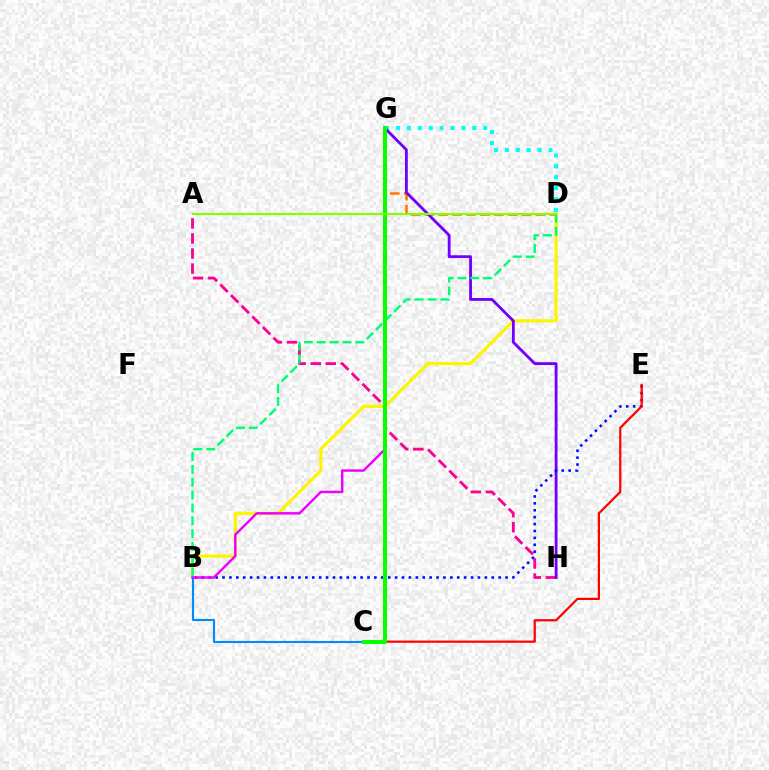{('D', 'G'): [{'color': '#ff7c00', 'line_style': 'dashed', 'thickness': 1.89}, {'color': '#00fff6', 'line_style': 'dotted', 'thickness': 2.96}], ('B', 'D'): [{'color': '#fcf500', 'line_style': 'solid', 'thickness': 2.29}, {'color': '#00ff74', 'line_style': 'dashed', 'thickness': 1.74}], ('A', 'H'): [{'color': '#ff0094', 'line_style': 'dashed', 'thickness': 2.05}], ('G', 'H'): [{'color': '#7200ff', 'line_style': 'solid', 'thickness': 2.04}], ('B', 'E'): [{'color': '#0010ff', 'line_style': 'dotted', 'thickness': 1.88}], ('C', 'E'): [{'color': '#ff0000', 'line_style': 'solid', 'thickness': 1.6}], ('B', 'C'): [{'color': '#008cff', 'line_style': 'solid', 'thickness': 1.54}], ('B', 'G'): [{'color': '#ee00ff', 'line_style': 'solid', 'thickness': 1.75}], ('C', 'G'): [{'color': '#08ff00', 'line_style': 'solid', 'thickness': 2.91}], ('A', 'D'): [{'color': '#84ff00', 'line_style': 'solid', 'thickness': 1.51}]}